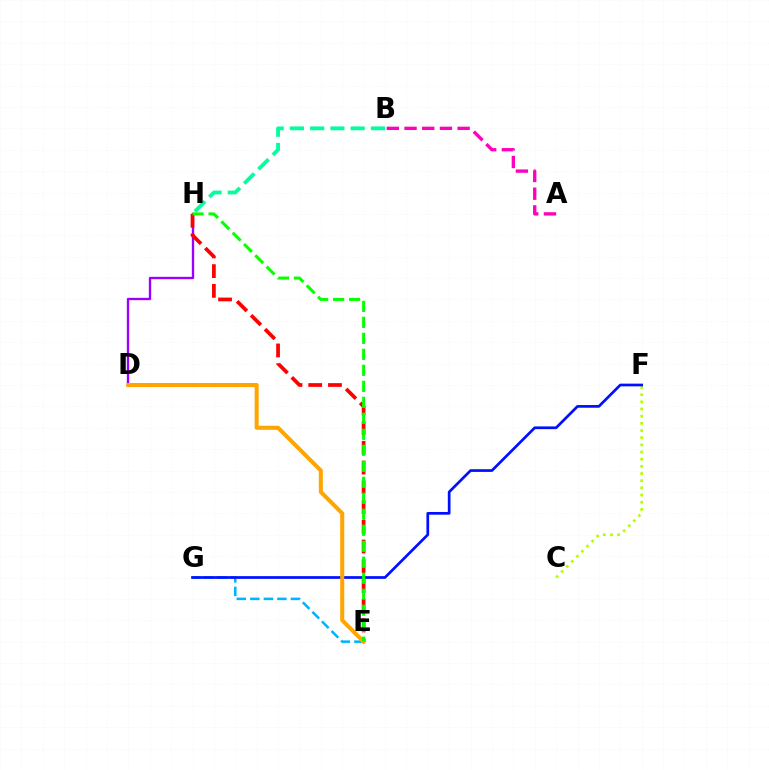{('C', 'F'): [{'color': '#b3ff00', 'line_style': 'dotted', 'thickness': 1.95}], ('D', 'H'): [{'color': '#9b00ff', 'line_style': 'solid', 'thickness': 1.69}], ('E', 'H'): [{'color': '#ff0000', 'line_style': 'dashed', 'thickness': 2.68}, {'color': '#08ff00', 'line_style': 'dashed', 'thickness': 2.17}], ('E', 'G'): [{'color': '#00b5ff', 'line_style': 'dashed', 'thickness': 1.84}], ('A', 'B'): [{'color': '#ff00bd', 'line_style': 'dashed', 'thickness': 2.4}], ('F', 'G'): [{'color': '#0010ff', 'line_style': 'solid', 'thickness': 1.95}], ('D', 'E'): [{'color': '#ffa500', 'line_style': 'solid', 'thickness': 2.91}], ('B', 'H'): [{'color': '#00ff9d', 'line_style': 'dashed', 'thickness': 2.75}]}